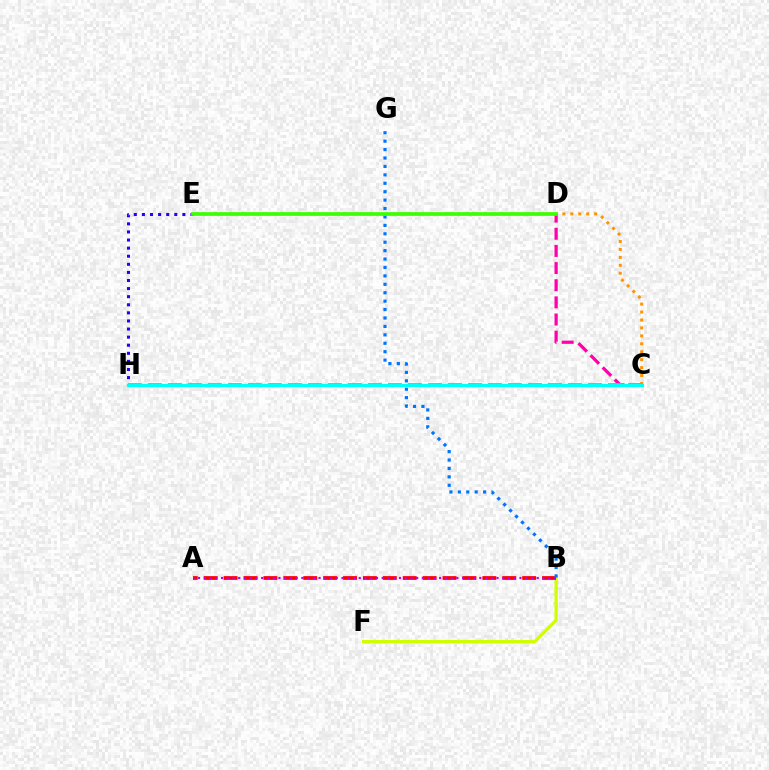{('C', 'D'): [{'color': '#ff9400', 'line_style': 'dotted', 'thickness': 2.16}, {'color': '#ff00ac', 'line_style': 'dashed', 'thickness': 2.33}], ('B', 'F'): [{'color': '#d1ff00', 'line_style': 'solid', 'thickness': 2.39}], ('A', 'B'): [{'color': '#ff0000', 'line_style': 'dashed', 'thickness': 2.7}, {'color': '#b900ff', 'line_style': 'dotted', 'thickness': 1.56}], ('E', 'H'): [{'color': '#2500ff', 'line_style': 'dotted', 'thickness': 2.2}], ('B', 'G'): [{'color': '#0074ff', 'line_style': 'dotted', 'thickness': 2.29}], ('C', 'H'): [{'color': '#00ff5c', 'line_style': 'dashed', 'thickness': 2.72}, {'color': '#00fff6', 'line_style': 'solid', 'thickness': 2.28}], ('D', 'E'): [{'color': '#3dff00', 'line_style': 'solid', 'thickness': 2.68}]}